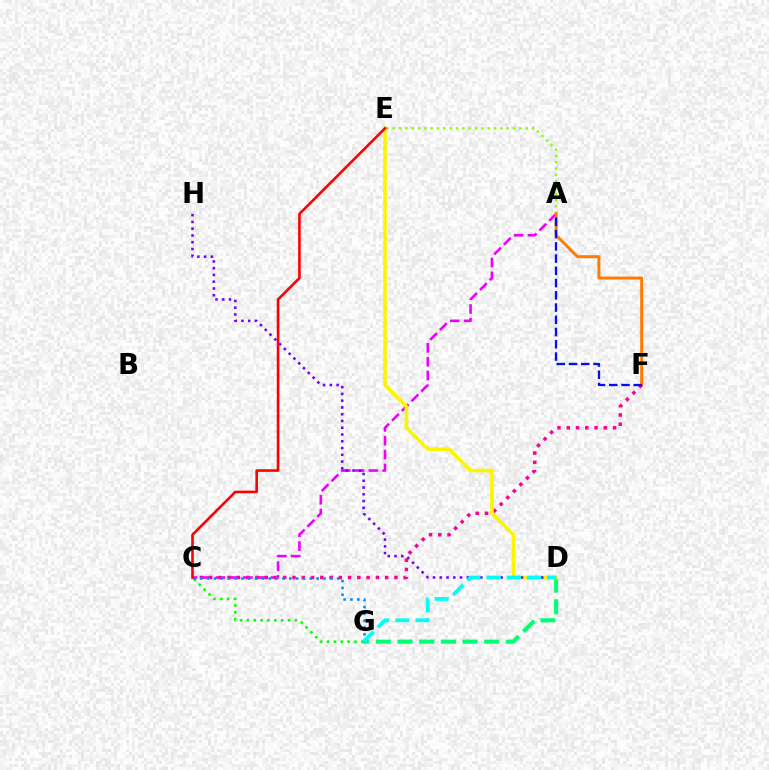{('A', 'E'): [{'color': '#84ff00', 'line_style': 'dotted', 'thickness': 1.72}], ('A', 'C'): [{'color': '#ee00ff', 'line_style': 'dashed', 'thickness': 1.88}], ('A', 'F'): [{'color': '#ff7c00', 'line_style': 'solid', 'thickness': 2.14}, {'color': '#0010ff', 'line_style': 'dashed', 'thickness': 1.66}], ('D', 'G'): [{'color': '#00ff74', 'line_style': 'dashed', 'thickness': 2.95}, {'color': '#00fff6', 'line_style': 'dashed', 'thickness': 2.75}], ('C', 'F'): [{'color': '#ff0094', 'line_style': 'dotted', 'thickness': 2.52}], ('C', 'G'): [{'color': '#08ff00', 'line_style': 'dotted', 'thickness': 1.86}, {'color': '#008cff', 'line_style': 'dotted', 'thickness': 1.86}], ('D', 'E'): [{'color': '#fcf500', 'line_style': 'solid', 'thickness': 2.57}], ('C', 'E'): [{'color': '#ff0000', 'line_style': 'solid', 'thickness': 1.88}], ('D', 'H'): [{'color': '#7200ff', 'line_style': 'dotted', 'thickness': 1.84}]}